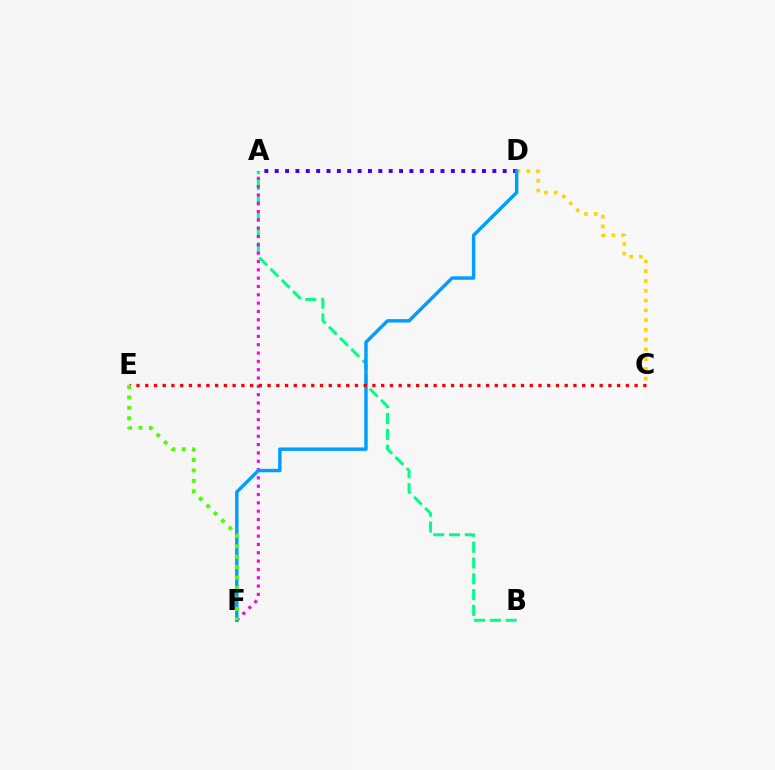{('A', 'B'): [{'color': '#00ff86', 'line_style': 'dashed', 'thickness': 2.15}], ('C', 'D'): [{'color': '#ffd500', 'line_style': 'dotted', 'thickness': 2.65}], ('A', 'F'): [{'color': '#ff00ed', 'line_style': 'dotted', 'thickness': 2.26}], ('A', 'D'): [{'color': '#3700ff', 'line_style': 'dotted', 'thickness': 2.82}], ('D', 'F'): [{'color': '#009eff', 'line_style': 'solid', 'thickness': 2.48}], ('C', 'E'): [{'color': '#ff0000', 'line_style': 'dotted', 'thickness': 2.37}], ('E', 'F'): [{'color': '#4fff00', 'line_style': 'dotted', 'thickness': 2.83}]}